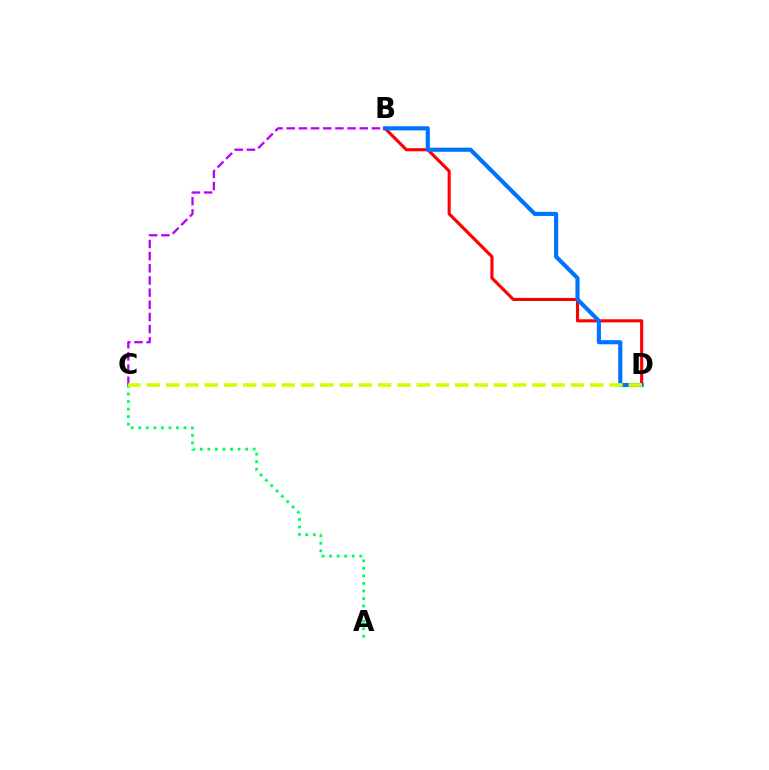{('B', 'D'): [{'color': '#ff0000', 'line_style': 'solid', 'thickness': 2.24}, {'color': '#0074ff', 'line_style': 'solid', 'thickness': 2.98}], ('A', 'C'): [{'color': '#00ff5c', 'line_style': 'dotted', 'thickness': 2.05}], ('B', 'C'): [{'color': '#b900ff', 'line_style': 'dashed', 'thickness': 1.65}], ('C', 'D'): [{'color': '#d1ff00', 'line_style': 'dashed', 'thickness': 2.62}]}